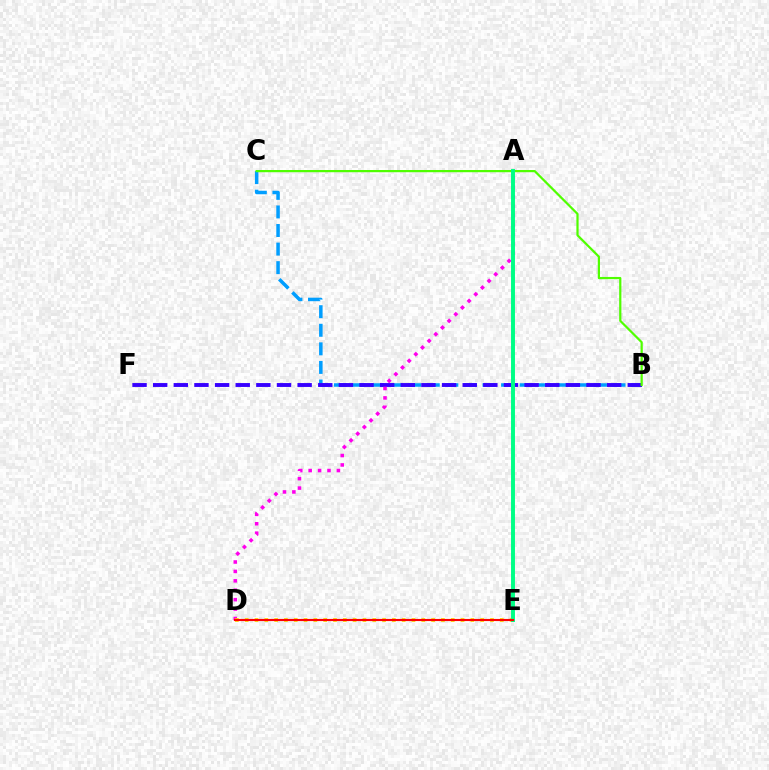{('B', 'C'): [{'color': '#009eff', 'line_style': 'dashed', 'thickness': 2.52}, {'color': '#4fff00', 'line_style': 'solid', 'thickness': 1.59}], ('B', 'F'): [{'color': '#3700ff', 'line_style': 'dashed', 'thickness': 2.8}], ('A', 'D'): [{'color': '#ff00ed', 'line_style': 'dotted', 'thickness': 2.56}], ('D', 'E'): [{'color': '#ffd500', 'line_style': 'dotted', 'thickness': 2.67}, {'color': '#ff0000', 'line_style': 'solid', 'thickness': 1.53}], ('A', 'E'): [{'color': '#00ff86', 'line_style': 'solid', 'thickness': 2.83}]}